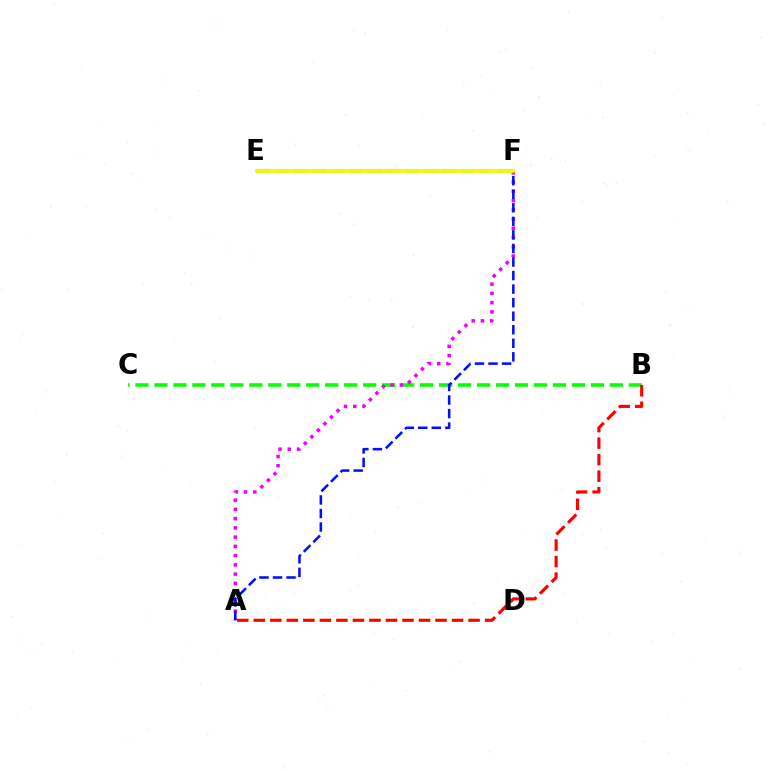{('E', 'F'): [{'color': '#00fff6', 'line_style': 'dashed', 'thickness': 2.52}, {'color': '#fcf500', 'line_style': 'solid', 'thickness': 2.61}], ('B', 'C'): [{'color': '#08ff00', 'line_style': 'dashed', 'thickness': 2.58}], ('A', 'F'): [{'color': '#ee00ff', 'line_style': 'dotted', 'thickness': 2.51}, {'color': '#0010ff', 'line_style': 'dashed', 'thickness': 1.84}], ('A', 'B'): [{'color': '#ff0000', 'line_style': 'dashed', 'thickness': 2.24}]}